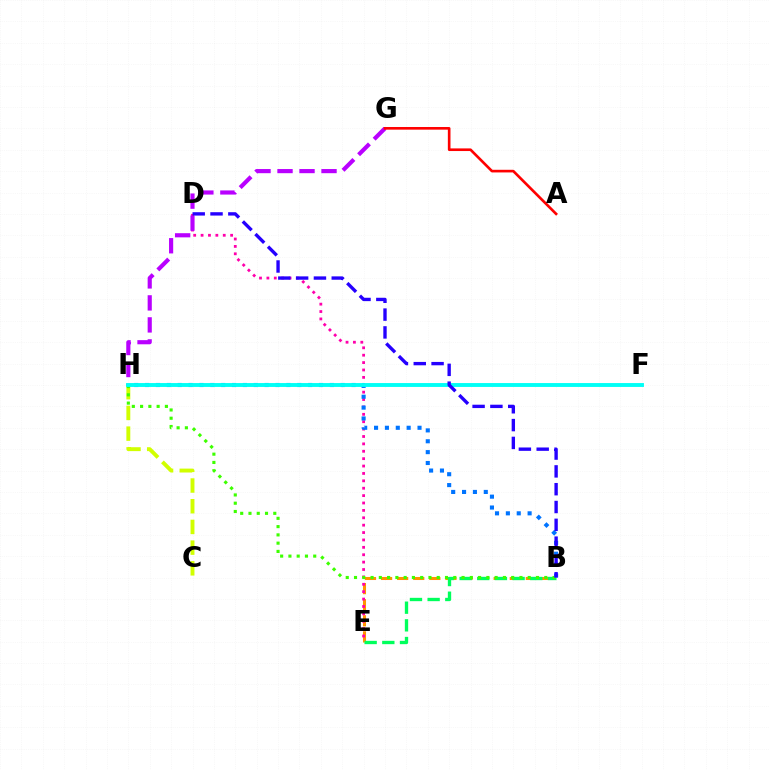{('B', 'E'): [{'color': '#ff9400', 'line_style': 'dashed', 'thickness': 2.19}, {'color': '#00ff5c', 'line_style': 'dashed', 'thickness': 2.4}], ('D', 'E'): [{'color': '#ff00ac', 'line_style': 'dotted', 'thickness': 2.01}], ('C', 'H'): [{'color': '#d1ff00', 'line_style': 'dashed', 'thickness': 2.81}], ('B', 'H'): [{'color': '#3dff00', 'line_style': 'dotted', 'thickness': 2.25}, {'color': '#0074ff', 'line_style': 'dotted', 'thickness': 2.95}], ('G', 'H'): [{'color': '#b900ff', 'line_style': 'dashed', 'thickness': 2.99}], ('F', 'H'): [{'color': '#00fff6', 'line_style': 'solid', 'thickness': 2.79}], ('B', 'D'): [{'color': '#2500ff', 'line_style': 'dashed', 'thickness': 2.42}], ('A', 'G'): [{'color': '#ff0000', 'line_style': 'solid', 'thickness': 1.9}]}